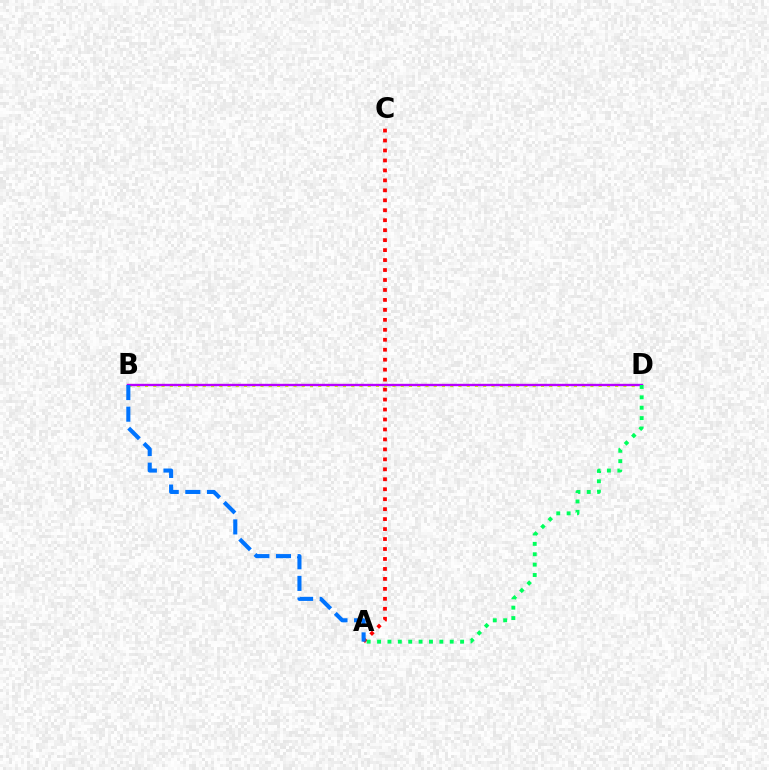{('A', 'C'): [{'color': '#ff0000', 'line_style': 'dotted', 'thickness': 2.71}], ('B', 'D'): [{'color': '#d1ff00', 'line_style': 'dotted', 'thickness': 2.24}, {'color': '#b900ff', 'line_style': 'solid', 'thickness': 1.71}], ('A', 'B'): [{'color': '#0074ff', 'line_style': 'dashed', 'thickness': 2.94}], ('A', 'D'): [{'color': '#00ff5c', 'line_style': 'dotted', 'thickness': 2.82}]}